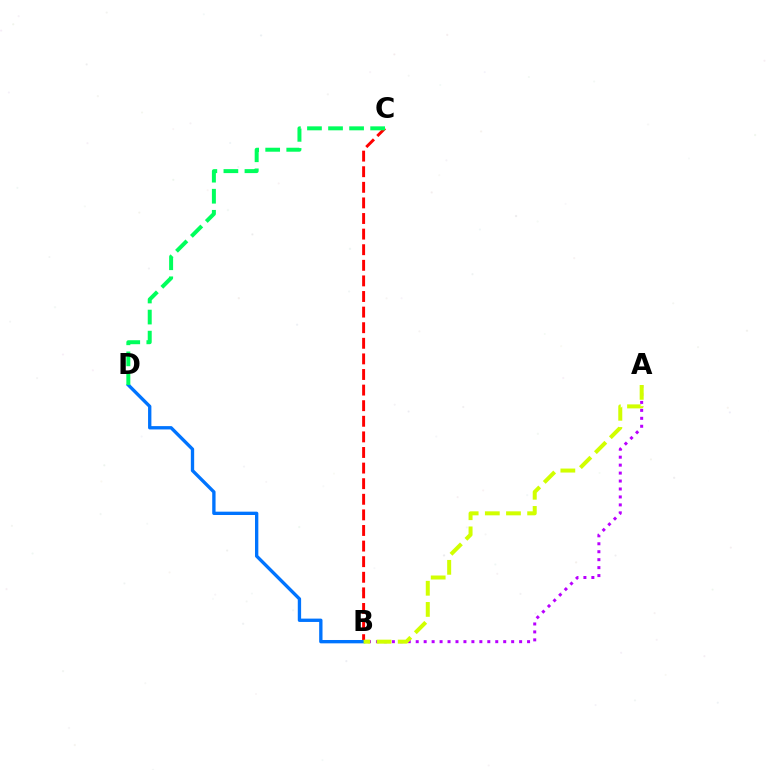{('B', 'C'): [{'color': '#ff0000', 'line_style': 'dashed', 'thickness': 2.12}], ('B', 'D'): [{'color': '#0074ff', 'line_style': 'solid', 'thickness': 2.4}], ('A', 'B'): [{'color': '#b900ff', 'line_style': 'dotted', 'thickness': 2.16}, {'color': '#d1ff00', 'line_style': 'dashed', 'thickness': 2.87}], ('C', 'D'): [{'color': '#00ff5c', 'line_style': 'dashed', 'thickness': 2.86}]}